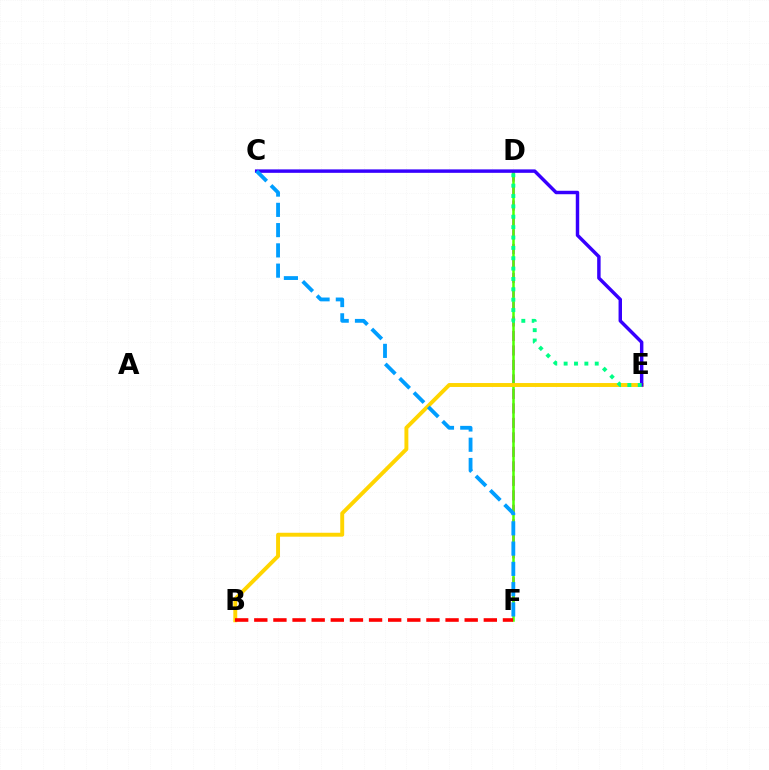{('D', 'F'): [{'color': '#ff00ed', 'line_style': 'dashed', 'thickness': 1.97}, {'color': '#4fff00', 'line_style': 'solid', 'thickness': 1.81}], ('B', 'E'): [{'color': '#ffd500', 'line_style': 'solid', 'thickness': 2.82}], ('B', 'F'): [{'color': '#ff0000', 'line_style': 'dashed', 'thickness': 2.6}], ('C', 'E'): [{'color': '#3700ff', 'line_style': 'solid', 'thickness': 2.48}], ('C', 'F'): [{'color': '#009eff', 'line_style': 'dashed', 'thickness': 2.75}], ('D', 'E'): [{'color': '#00ff86', 'line_style': 'dotted', 'thickness': 2.82}]}